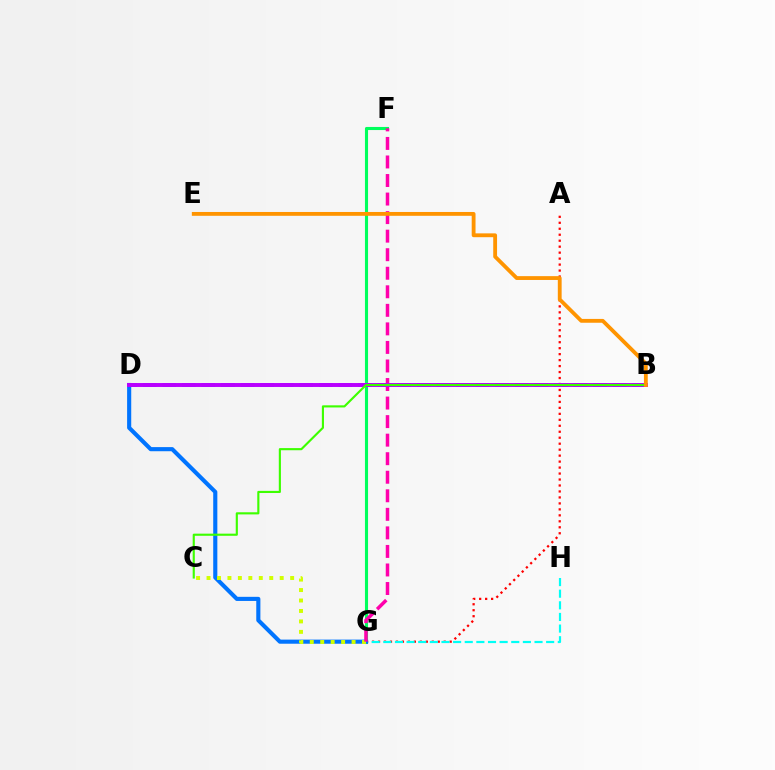{('A', 'G'): [{'color': '#ff0000', 'line_style': 'dotted', 'thickness': 1.62}], ('F', 'G'): [{'color': '#00ff5c', 'line_style': 'solid', 'thickness': 2.23}, {'color': '#ff00ac', 'line_style': 'dashed', 'thickness': 2.52}], ('G', 'H'): [{'color': '#00fff6', 'line_style': 'dashed', 'thickness': 1.58}], ('D', 'G'): [{'color': '#0074ff', 'line_style': 'solid', 'thickness': 2.96}], ('B', 'D'): [{'color': '#2500ff', 'line_style': 'dashed', 'thickness': 2.66}, {'color': '#b900ff', 'line_style': 'solid', 'thickness': 2.84}], ('C', 'G'): [{'color': '#d1ff00', 'line_style': 'dotted', 'thickness': 2.84}], ('B', 'C'): [{'color': '#3dff00', 'line_style': 'solid', 'thickness': 1.54}], ('B', 'E'): [{'color': '#ff9400', 'line_style': 'solid', 'thickness': 2.76}]}